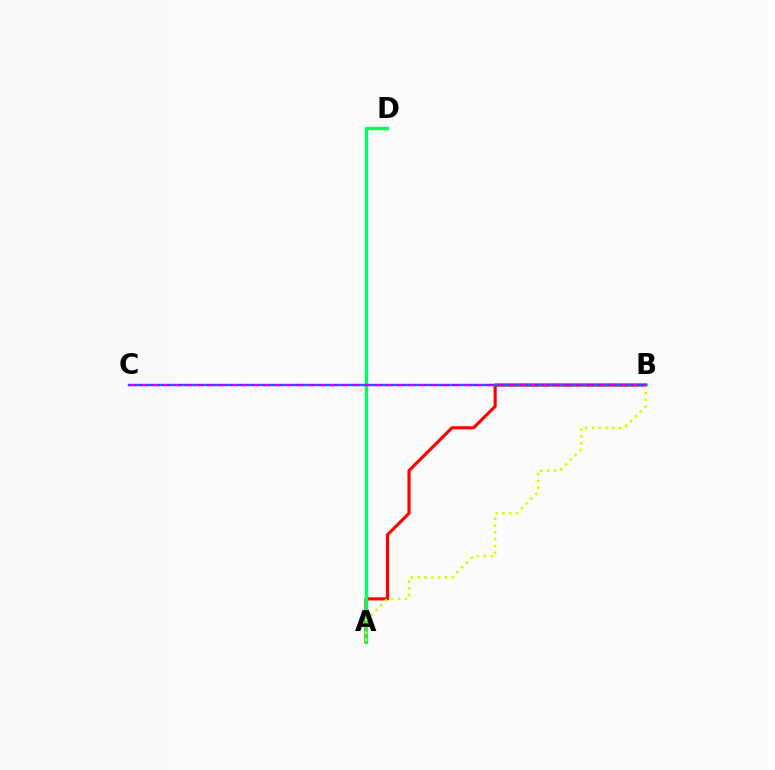{('A', 'B'): [{'color': '#ff0000', 'line_style': 'solid', 'thickness': 2.28}, {'color': '#d1ff00', 'line_style': 'dotted', 'thickness': 1.85}], ('A', 'D'): [{'color': '#00ff5c', 'line_style': 'solid', 'thickness': 2.43}], ('B', 'C'): [{'color': '#0074ff', 'line_style': 'solid', 'thickness': 1.74}, {'color': '#b900ff', 'line_style': 'dashed', 'thickness': 1.52}]}